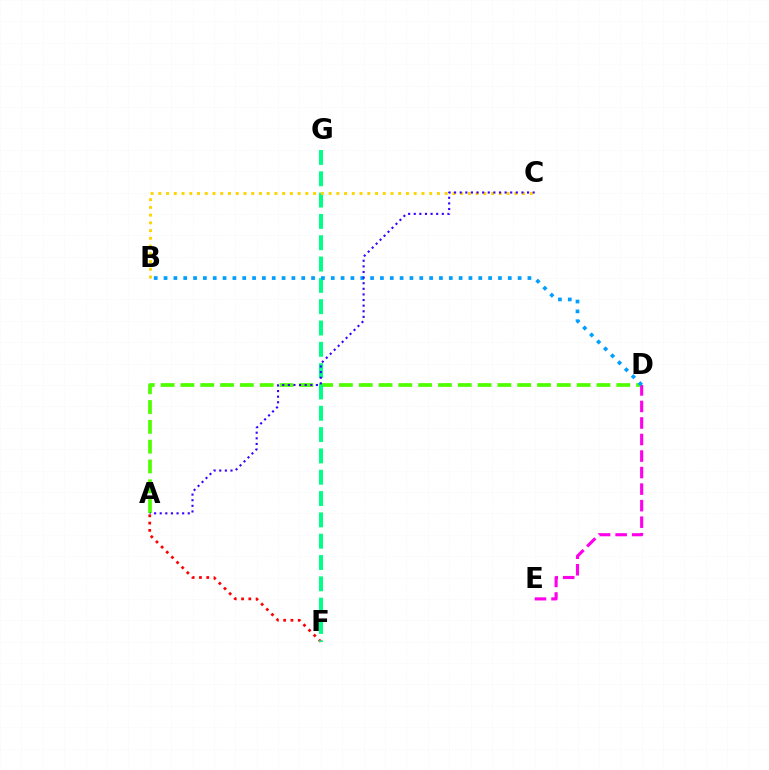{('A', 'D'): [{'color': '#4fff00', 'line_style': 'dashed', 'thickness': 2.69}], ('D', 'E'): [{'color': '#ff00ed', 'line_style': 'dashed', 'thickness': 2.25}], ('A', 'F'): [{'color': '#ff0000', 'line_style': 'dotted', 'thickness': 1.98}], ('F', 'G'): [{'color': '#00ff86', 'line_style': 'dashed', 'thickness': 2.9}], ('B', 'D'): [{'color': '#009eff', 'line_style': 'dotted', 'thickness': 2.67}], ('B', 'C'): [{'color': '#ffd500', 'line_style': 'dotted', 'thickness': 2.1}], ('A', 'C'): [{'color': '#3700ff', 'line_style': 'dotted', 'thickness': 1.52}]}